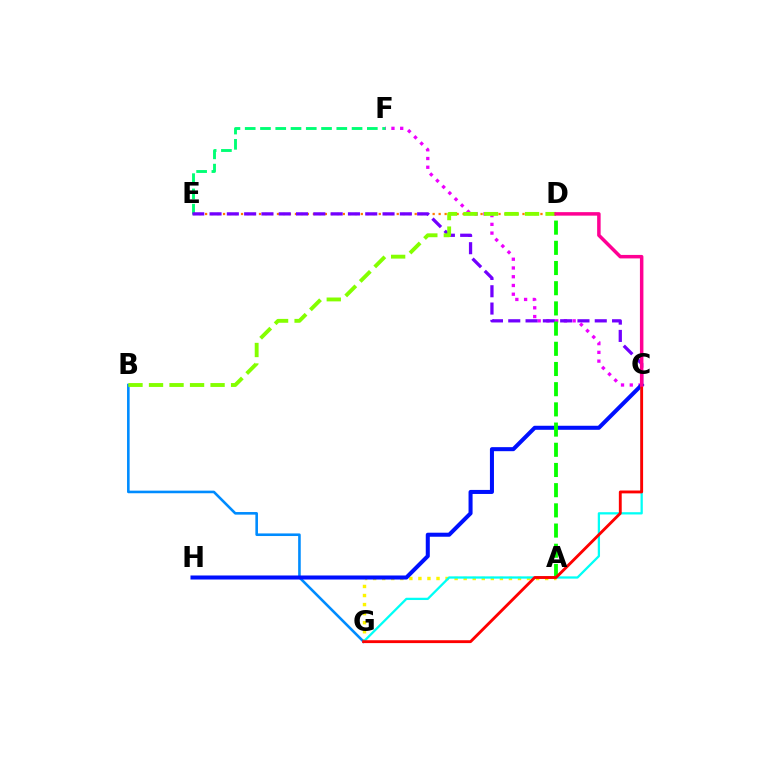{('C', 'F'): [{'color': '#ee00ff', 'line_style': 'dotted', 'thickness': 2.38}], ('A', 'G'): [{'color': '#fcf500', 'line_style': 'dotted', 'thickness': 2.46}], ('B', 'G'): [{'color': '#008cff', 'line_style': 'solid', 'thickness': 1.87}], ('D', 'E'): [{'color': '#ff7c00', 'line_style': 'dotted', 'thickness': 1.63}], ('E', 'F'): [{'color': '#00ff74', 'line_style': 'dashed', 'thickness': 2.07}], ('C', 'E'): [{'color': '#7200ff', 'line_style': 'dashed', 'thickness': 2.35}], ('C', 'H'): [{'color': '#0010ff', 'line_style': 'solid', 'thickness': 2.9}], ('A', 'D'): [{'color': '#08ff00', 'line_style': 'dashed', 'thickness': 2.74}], ('B', 'D'): [{'color': '#84ff00', 'line_style': 'dashed', 'thickness': 2.79}], ('C', 'G'): [{'color': '#00fff6', 'line_style': 'solid', 'thickness': 1.64}, {'color': '#ff0000', 'line_style': 'solid', 'thickness': 2.06}], ('C', 'D'): [{'color': '#ff0094', 'line_style': 'solid', 'thickness': 2.51}]}